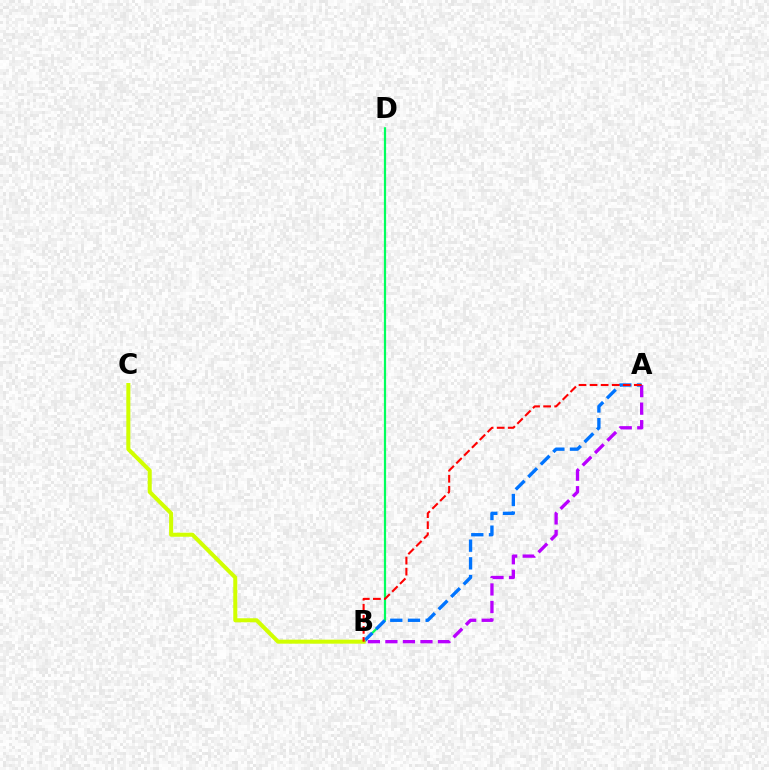{('A', 'B'): [{'color': '#b900ff', 'line_style': 'dashed', 'thickness': 2.38}, {'color': '#0074ff', 'line_style': 'dashed', 'thickness': 2.4}, {'color': '#ff0000', 'line_style': 'dashed', 'thickness': 1.5}], ('B', 'D'): [{'color': '#00ff5c', 'line_style': 'solid', 'thickness': 1.59}], ('B', 'C'): [{'color': '#d1ff00', 'line_style': 'solid', 'thickness': 2.9}]}